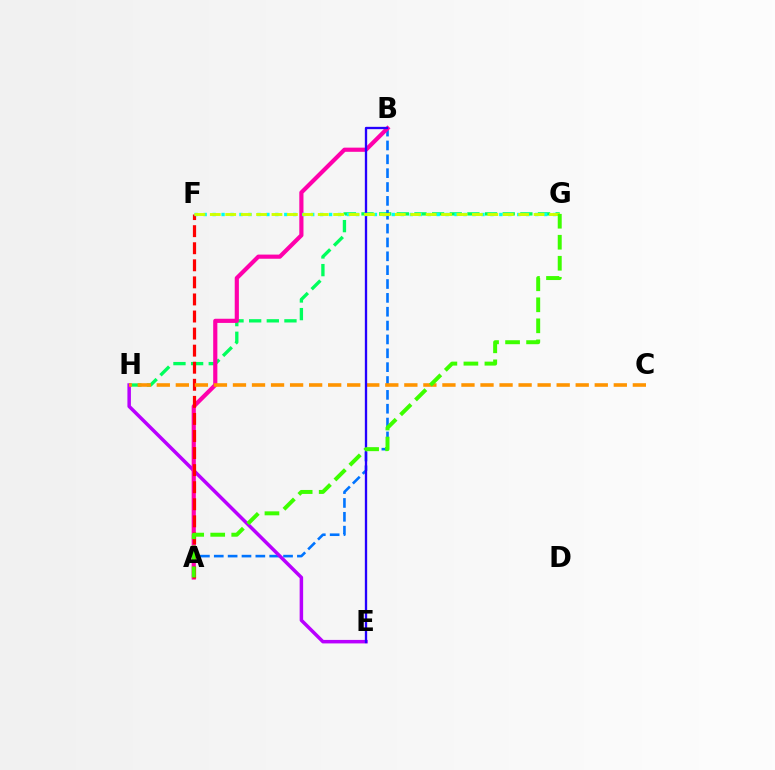{('G', 'H'): [{'color': '#00ff5c', 'line_style': 'dashed', 'thickness': 2.4}], ('A', 'B'): [{'color': '#0074ff', 'line_style': 'dashed', 'thickness': 1.88}, {'color': '#ff00ac', 'line_style': 'solid', 'thickness': 3.0}], ('E', 'H'): [{'color': '#b900ff', 'line_style': 'solid', 'thickness': 2.52}], ('A', 'F'): [{'color': '#ff0000', 'line_style': 'dashed', 'thickness': 2.32}], ('C', 'H'): [{'color': '#ff9400', 'line_style': 'dashed', 'thickness': 2.59}], ('B', 'E'): [{'color': '#2500ff', 'line_style': 'solid', 'thickness': 1.68}], ('F', 'G'): [{'color': '#00fff6', 'line_style': 'dotted', 'thickness': 2.43}, {'color': '#d1ff00', 'line_style': 'dashed', 'thickness': 2.09}], ('A', 'G'): [{'color': '#3dff00', 'line_style': 'dashed', 'thickness': 2.86}]}